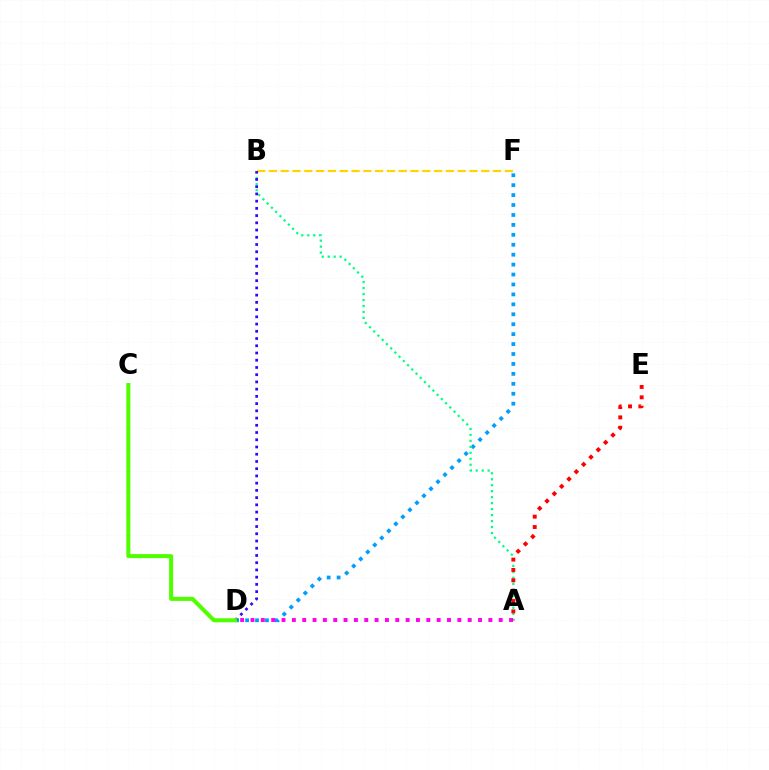{('D', 'F'): [{'color': '#009eff', 'line_style': 'dotted', 'thickness': 2.7}], ('A', 'B'): [{'color': '#00ff86', 'line_style': 'dotted', 'thickness': 1.62}], ('B', 'F'): [{'color': '#ffd500', 'line_style': 'dashed', 'thickness': 1.6}], ('B', 'D'): [{'color': '#3700ff', 'line_style': 'dotted', 'thickness': 1.96}], ('A', 'E'): [{'color': '#ff0000', 'line_style': 'dotted', 'thickness': 2.82}], ('A', 'D'): [{'color': '#ff00ed', 'line_style': 'dotted', 'thickness': 2.81}], ('C', 'D'): [{'color': '#4fff00', 'line_style': 'solid', 'thickness': 2.9}]}